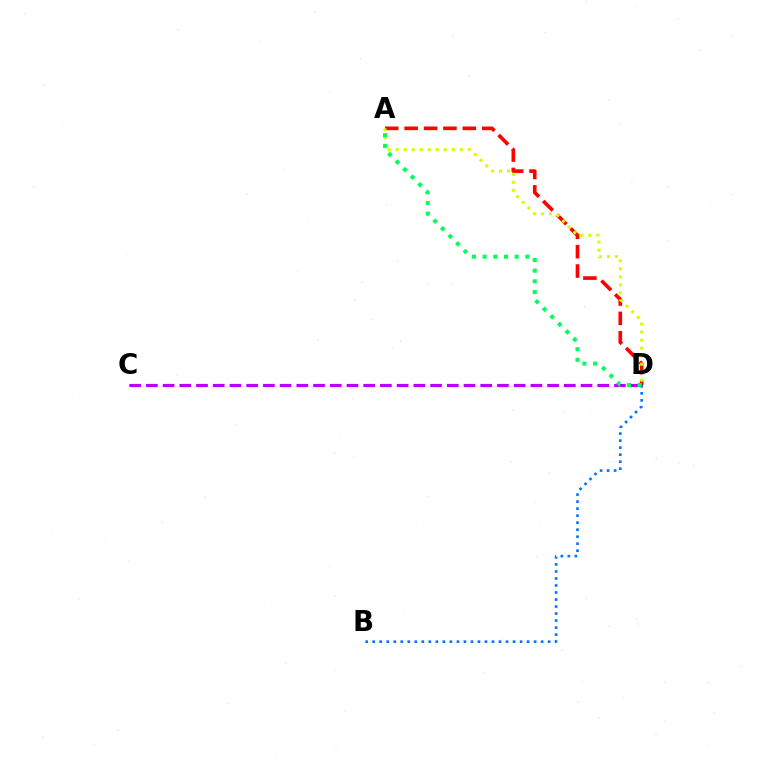{('A', 'D'): [{'color': '#ff0000', 'line_style': 'dashed', 'thickness': 2.63}, {'color': '#d1ff00', 'line_style': 'dotted', 'thickness': 2.18}, {'color': '#00ff5c', 'line_style': 'dotted', 'thickness': 2.9}], ('B', 'D'): [{'color': '#0074ff', 'line_style': 'dotted', 'thickness': 1.91}], ('C', 'D'): [{'color': '#b900ff', 'line_style': 'dashed', 'thickness': 2.27}]}